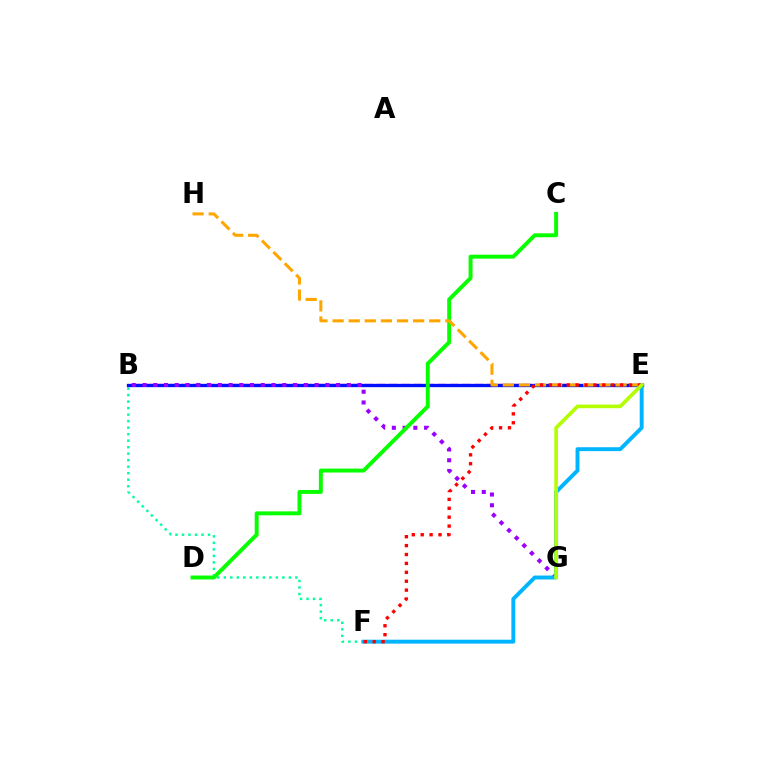{('B', 'F'): [{'color': '#00ff9d', 'line_style': 'dotted', 'thickness': 1.77}], ('B', 'E'): [{'color': '#ff00bd', 'line_style': 'dashed', 'thickness': 1.66}, {'color': '#0010ff', 'line_style': 'solid', 'thickness': 2.38}], ('B', 'G'): [{'color': '#9b00ff', 'line_style': 'dotted', 'thickness': 2.92}], ('C', 'D'): [{'color': '#08ff00', 'line_style': 'solid', 'thickness': 2.83}], ('E', 'H'): [{'color': '#ffa500', 'line_style': 'dashed', 'thickness': 2.19}], ('E', 'F'): [{'color': '#00b5ff', 'line_style': 'solid', 'thickness': 2.81}, {'color': '#ff0000', 'line_style': 'dotted', 'thickness': 2.42}], ('E', 'G'): [{'color': '#b3ff00', 'line_style': 'solid', 'thickness': 2.62}]}